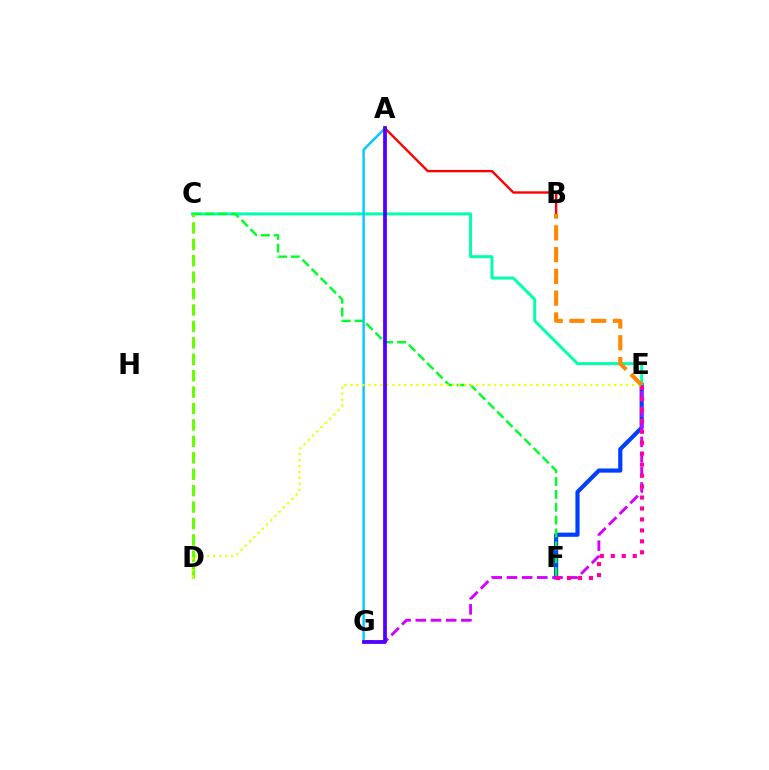{('E', 'F'): [{'color': '#003fff', 'line_style': 'solid', 'thickness': 3.0}, {'color': '#ff00a0', 'line_style': 'dotted', 'thickness': 2.98}], ('C', 'E'): [{'color': '#00ffaf', 'line_style': 'solid', 'thickness': 2.13}], ('E', 'G'): [{'color': '#d600ff', 'line_style': 'dashed', 'thickness': 2.06}], ('C', 'F'): [{'color': '#00ff27', 'line_style': 'dashed', 'thickness': 1.75}], ('A', 'G'): [{'color': '#00c7ff', 'line_style': 'solid', 'thickness': 1.71}, {'color': '#4f00ff', 'line_style': 'solid', 'thickness': 2.7}], ('A', 'B'): [{'color': '#ff0000', 'line_style': 'solid', 'thickness': 1.71}], ('C', 'D'): [{'color': '#66ff00', 'line_style': 'dashed', 'thickness': 2.23}], ('D', 'E'): [{'color': '#eeff00', 'line_style': 'dotted', 'thickness': 1.63}], ('B', 'E'): [{'color': '#ff8800', 'line_style': 'dashed', 'thickness': 2.96}]}